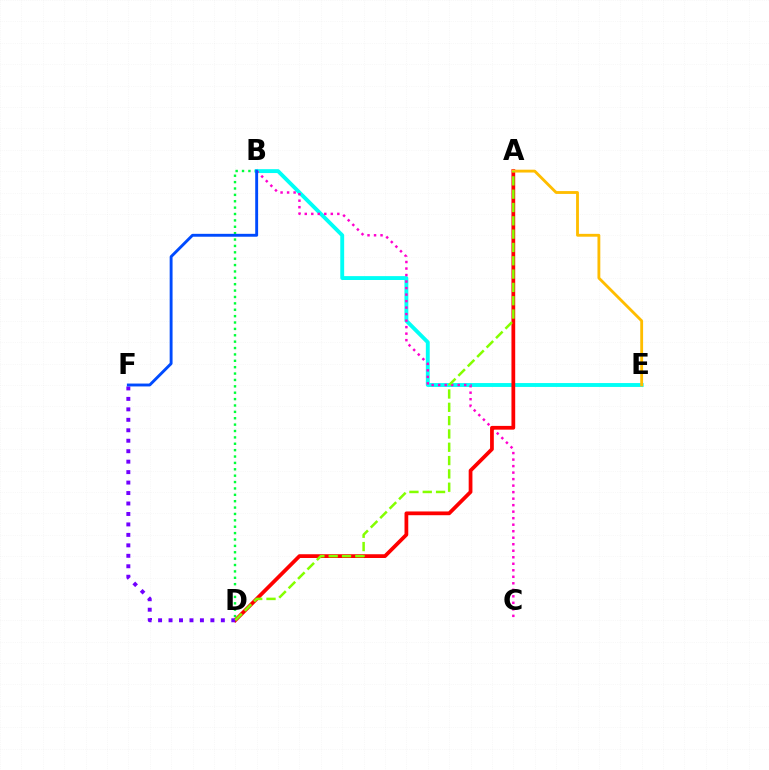{('B', 'D'): [{'color': '#00ff39', 'line_style': 'dotted', 'thickness': 1.73}], ('B', 'E'): [{'color': '#00fff6', 'line_style': 'solid', 'thickness': 2.79}], ('B', 'C'): [{'color': '#ff00cf', 'line_style': 'dotted', 'thickness': 1.77}], ('A', 'D'): [{'color': '#ff0000', 'line_style': 'solid', 'thickness': 2.7}, {'color': '#84ff00', 'line_style': 'dashed', 'thickness': 1.81}], ('D', 'F'): [{'color': '#7200ff', 'line_style': 'dotted', 'thickness': 2.84}], ('B', 'F'): [{'color': '#004bff', 'line_style': 'solid', 'thickness': 2.08}], ('A', 'E'): [{'color': '#ffbd00', 'line_style': 'solid', 'thickness': 2.05}]}